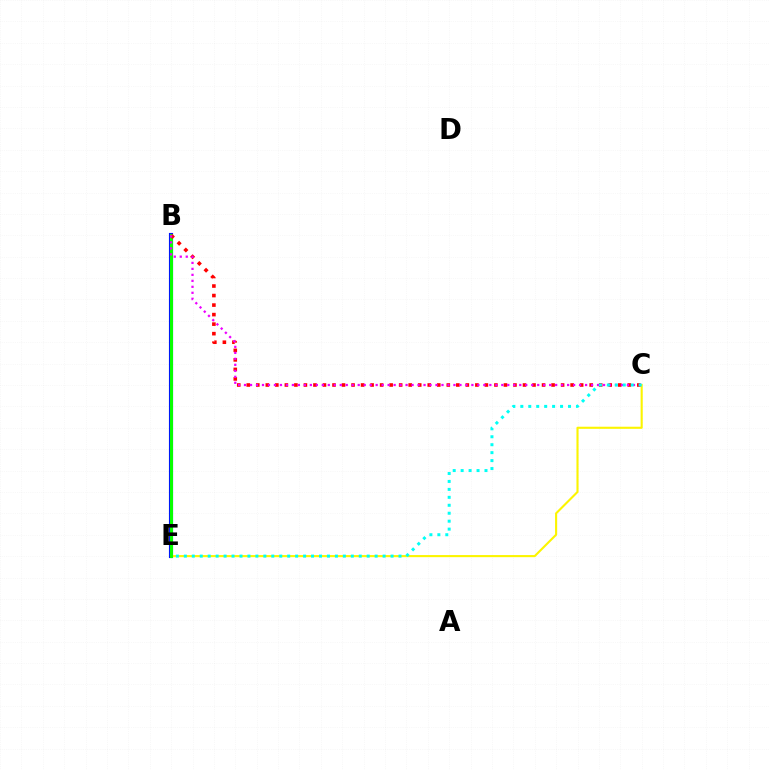{('B', 'E'): [{'color': '#0010ff', 'line_style': 'solid', 'thickness': 2.97}, {'color': '#08ff00', 'line_style': 'solid', 'thickness': 2.21}], ('C', 'E'): [{'color': '#fcf500', 'line_style': 'solid', 'thickness': 1.52}, {'color': '#00fff6', 'line_style': 'dotted', 'thickness': 2.16}], ('B', 'C'): [{'color': '#ff0000', 'line_style': 'dotted', 'thickness': 2.59}, {'color': '#ee00ff', 'line_style': 'dotted', 'thickness': 1.63}]}